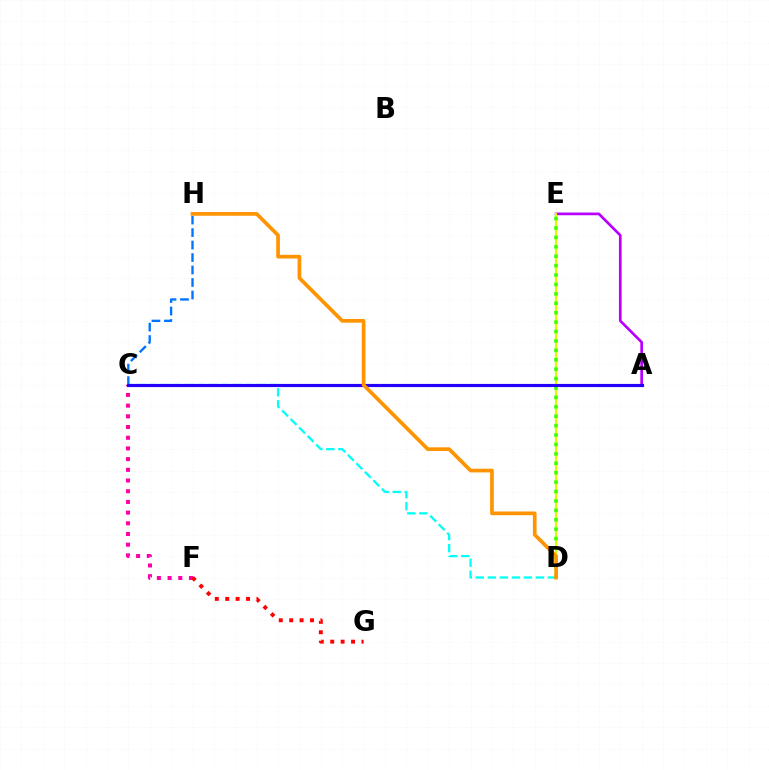{('C', 'D'): [{'color': '#00fff6', 'line_style': 'dashed', 'thickness': 1.63}], ('A', 'E'): [{'color': '#b900ff', 'line_style': 'solid', 'thickness': 1.94}], ('A', 'C'): [{'color': '#00ff5c', 'line_style': 'dashed', 'thickness': 2.17}, {'color': '#2500ff', 'line_style': 'solid', 'thickness': 2.26}], ('D', 'E'): [{'color': '#d1ff00', 'line_style': 'solid', 'thickness': 1.61}, {'color': '#3dff00', 'line_style': 'dotted', 'thickness': 2.56}], ('C', 'F'): [{'color': '#ff00ac', 'line_style': 'dotted', 'thickness': 2.91}], ('F', 'G'): [{'color': '#ff0000', 'line_style': 'dotted', 'thickness': 2.83}], ('C', 'H'): [{'color': '#0074ff', 'line_style': 'dashed', 'thickness': 1.7}], ('D', 'H'): [{'color': '#ff9400', 'line_style': 'solid', 'thickness': 2.66}]}